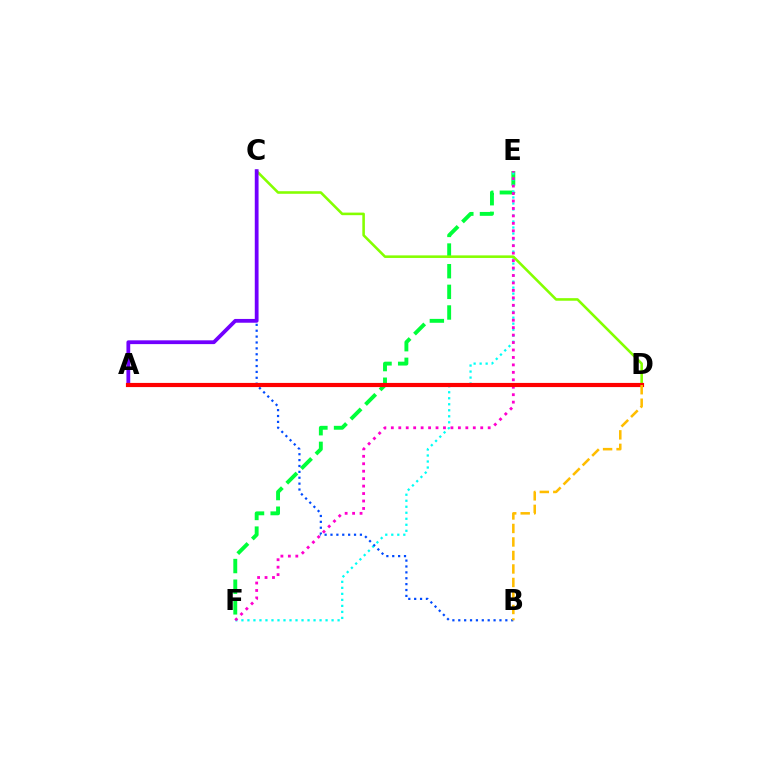{('E', 'F'): [{'color': '#00ff39', 'line_style': 'dashed', 'thickness': 2.8}, {'color': '#00fff6', 'line_style': 'dotted', 'thickness': 1.63}, {'color': '#ff00cf', 'line_style': 'dotted', 'thickness': 2.02}], ('C', 'D'): [{'color': '#84ff00', 'line_style': 'solid', 'thickness': 1.86}], ('B', 'C'): [{'color': '#004bff', 'line_style': 'dotted', 'thickness': 1.6}], ('A', 'C'): [{'color': '#7200ff', 'line_style': 'solid', 'thickness': 2.72}], ('A', 'D'): [{'color': '#ff0000', 'line_style': 'solid', 'thickness': 3.0}], ('B', 'D'): [{'color': '#ffbd00', 'line_style': 'dashed', 'thickness': 1.83}]}